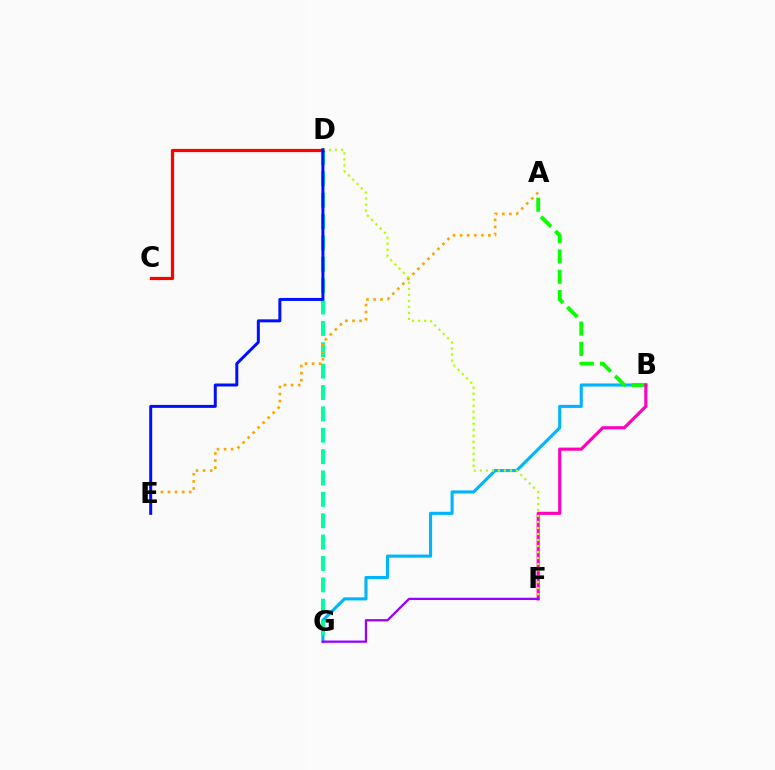{('B', 'G'): [{'color': '#00b5ff', 'line_style': 'solid', 'thickness': 2.23}], ('D', 'G'): [{'color': '#00ff9d', 'line_style': 'dashed', 'thickness': 2.9}], ('A', 'B'): [{'color': '#08ff00', 'line_style': 'dashed', 'thickness': 2.75}], ('C', 'D'): [{'color': '#ff0000', 'line_style': 'solid', 'thickness': 2.31}], ('B', 'F'): [{'color': '#ff00bd', 'line_style': 'solid', 'thickness': 2.25}], ('F', 'G'): [{'color': '#9b00ff', 'line_style': 'solid', 'thickness': 1.65}], ('A', 'E'): [{'color': '#ffa500', 'line_style': 'dotted', 'thickness': 1.92}], ('D', 'F'): [{'color': '#b3ff00', 'line_style': 'dotted', 'thickness': 1.63}], ('D', 'E'): [{'color': '#0010ff', 'line_style': 'solid', 'thickness': 2.15}]}